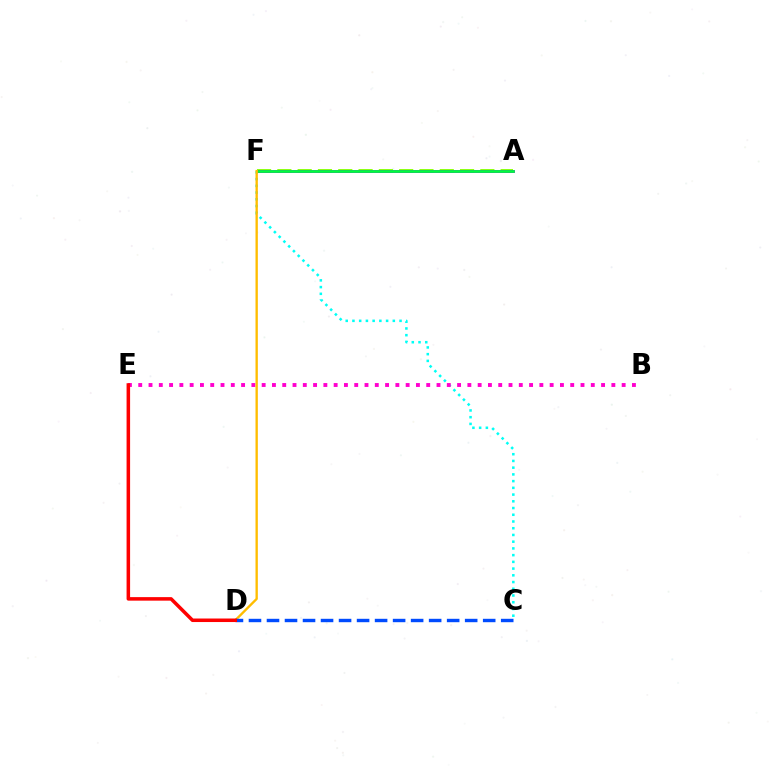{('A', 'F'): [{'color': '#84ff00', 'line_style': 'dashed', 'thickness': 2.76}, {'color': '#7200ff', 'line_style': 'solid', 'thickness': 2.0}, {'color': '#00ff39', 'line_style': 'solid', 'thickness': 1.89}], ('C', 'F'): [{'color': '#00fff6', 'line_style': 'dotted', 'thickness': 1.83}], ('B', 'E'): [{'color': '#ff00cf', 'line_style': 'dotted', 'thickness': 2.79}], ('D', 'F'): [{'color': '#ffbd00', 'line_style': 'solid', 'thickness': 1.7}], ('C', 'D'): [{'color': '#004bff', 'line_style': 'dashed', 'thickness': 2.45}], ('D', 'E'): [{'color': '#ff0000', 'line_style': 'solid', 'thickness': 2.54}]}